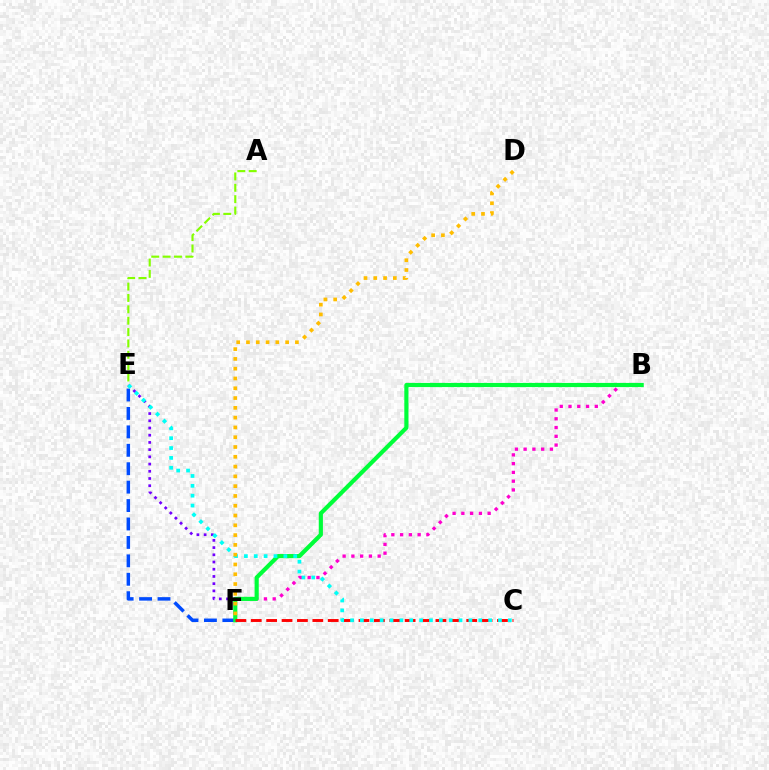{('B', 'F'): [{'color': '#ff00cf', 'line_style': 'dotted', 'thickness': 2.38}, {'color': '#00ff39', 'line_style': 'solid', 'thickness': 2.99}], ('E', 'F'): [{'color': '#004bff', 'line_style': 'dashed', 'thickness': 2.5}, {'color': '#7200ff', 'line_style': 'dotted', 'thickness': 1.96}], ('A', 'E'): [{'color': '#84ff00', 'line_style': 'dashed', 'thickness': 1.54}], ('C', 'F'): [{'color': '#ff0000', 'line_style': 'dashed', 'thickness': 2.09}], ('C', 'E'): [{'color': '#00fff6', 'line_style': 'dotted', 'thickness': 2.68}], ('D', 'F'): [{'color': '#ffbd00', 'line_style': 'dotted', 'thickness': 2.66}]}